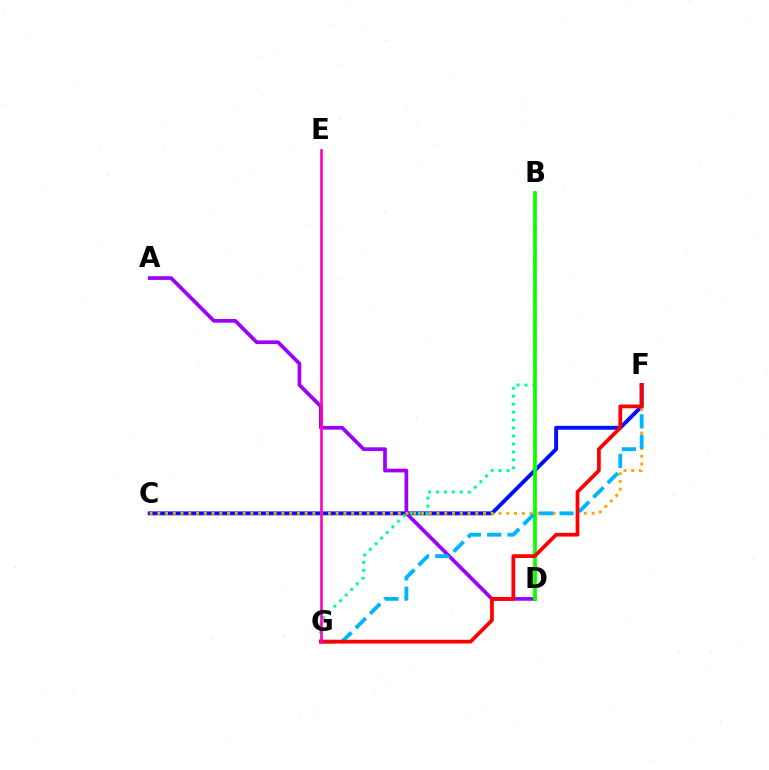{('C', 'F'): [{'color': '#0010ff', 'line_style': 'solid', 'thickness': 2.8}, {'color': '#ffa500', 'line_style': 'dotted', 'thickness': 2.11}], ('B', 'G'): [{'color': '#00ff9d', 'line_style': 'dotted', 'thickness': 2.16}], ('A', 'D'): [{'color': '#9b00ff', 'line_style': 'solid', 'thickness': 2.67}], ('B', 'D'): [{'color': '#b3ff00', 'line_style': 'dotted', 'thickness': 2.95}, {'color': '#08ff00', 'line_style': 'solid', 'thickness': 2.63}], ('F', 'G'): [{'color': '#00b5ff', 'line_style': 'dashed', 'thickness': 2.76}, {'color': '#ff0000', 'line_style': 'solid', 'thickness': 2.69}], ('E', 'G'): [{'color': '#ff00bd', 'line_style': 'solid', 'thickness': 1.89}]}